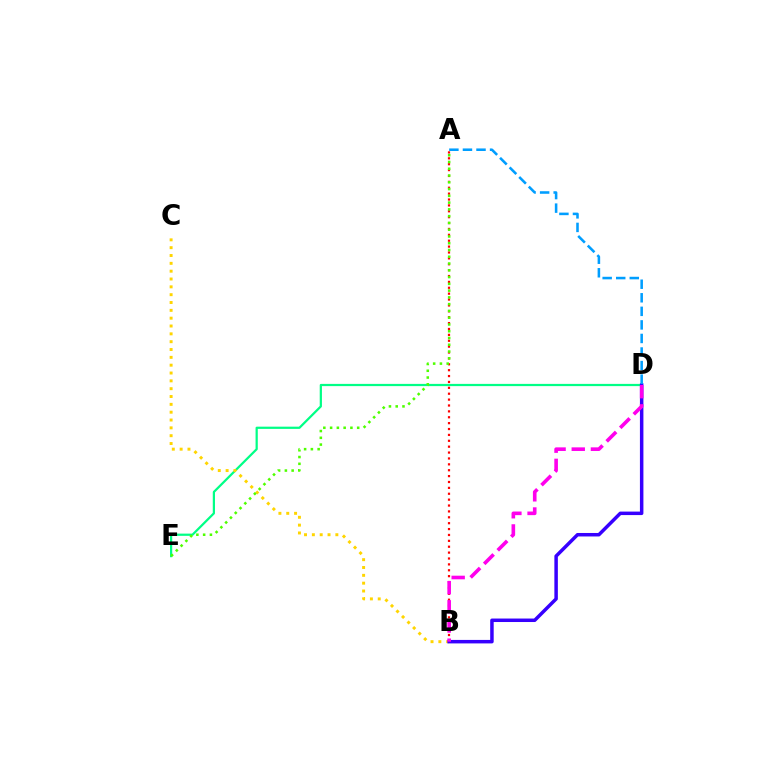{('D', 'E'): [{'color': '#00ff86', 'line_style': 'solid', 'thickness': 1.6}], ('B', 'C'): [{'color': '#ffd500', 'line_style': 'dotted', 'thickness': 2.13}], ('A', 'B'): [{'color': '#ff0000', 'line_style': 'dotted', 'thickness': 1.6}], ('B', 'D'): [{'color': '#3700ff', 'line_style': 'solid', 'thickness': 2.51}, {'color': '#ff00ed', 'line_style': 'dashed', 'thickness': 2.6}], ('A', 'E'): [{'color': '#4fff00', 'line_style': 'dotted', 'thickness': 1.84}], ('A', 'D'): [{'color': '#009eff', 'line_style': 'dashed', 'thickness': 1.84}]}